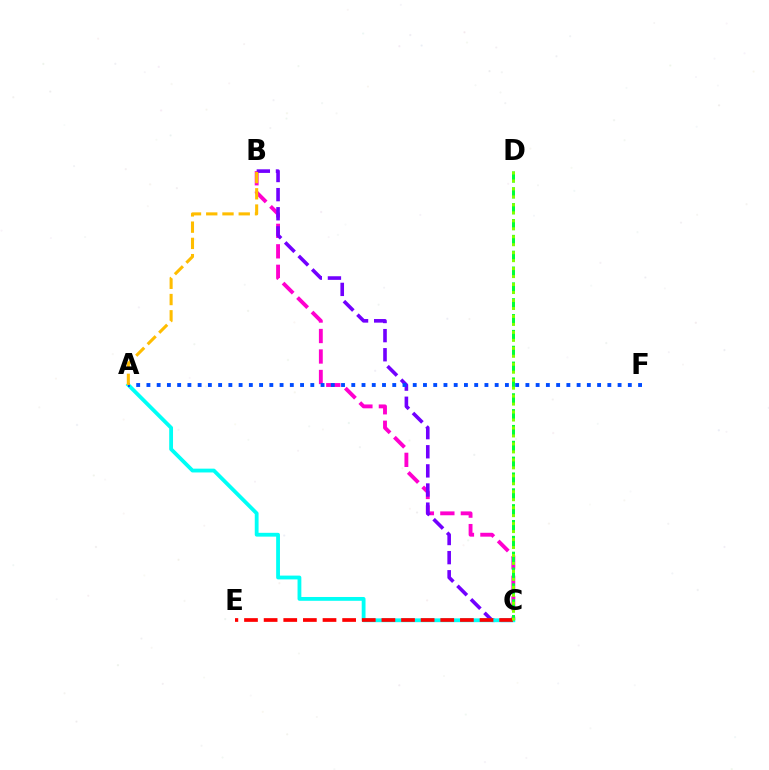{('B', 'C'): [{'color': '#ff00cf', 'line_style': 'dashed', 'thickness': 2.78}, {'color': '#7200ff', 'line_style': 'dashed', 'thickness': 2.6}], ('A', 'C'): [{'color': '#00fff6', 'line_style': 'solid', 'thickness': 2.74}], ('C', 'E'): [{'color': '#ff0000', 'line_style': 'dashed', 'thickness': 2.67}], ('A', 'F'): [{'color': '#004bff', 'line_style': 'dotted', 'thickness': 2.78}], ('C', 'D'): [{'color': '#00ff39', 'line_style': 'dashed', 'thickness': 2.15}, {'color': '#84ff00', 'line_style': 'dotted', 'thickness': 2.17}], ('A', 'B'): [{'color': '#ffbd00', 'line_style': 'dashed', 'thickness': 2.21}]}